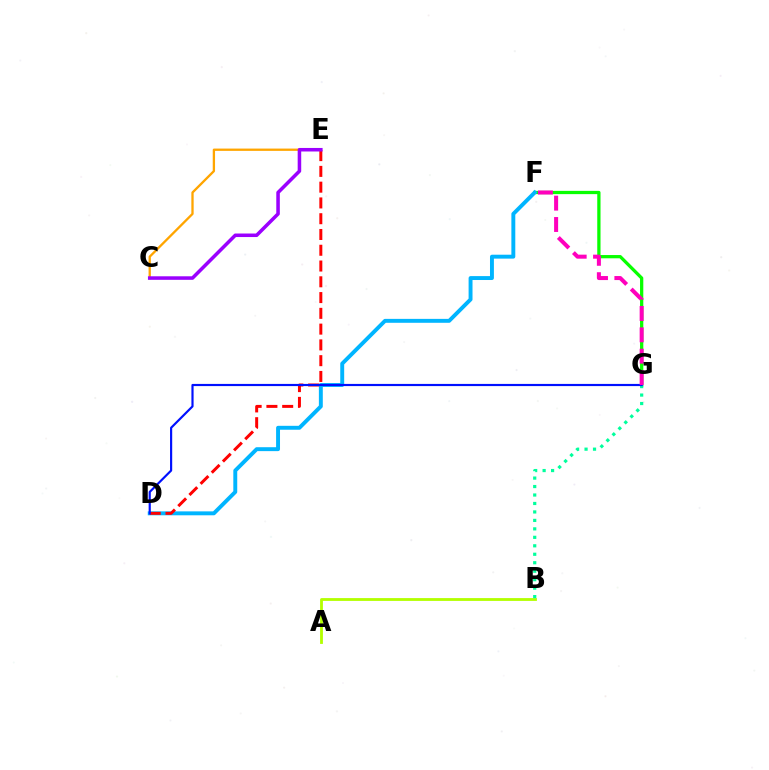{('F', 'G'): [{'color': '#08ff00', 'line_style': 'solid', 'thickness': 2.35}, {'color': '#ff00bd', 'line_style': 'dashed', 'thickness': 2.9}], ('D', 'F'): [{'color': '#00b5ff', 'line_style': 'solid', 'thickness': 2.82}], ('A', 'B'): [{'color': '#b3ff00', 'line_style': 'solid', 'thickness': 2.03}], ('B', 'G'): [{'color': '#00ff9d', 'line_style': 'dotted', 'thickness': 2.3}], ('D', 'E'): [{'color': '#ff0000', 'line_style': 'dashed', 'thickness': 2.14}], ('C', 'E'): [{'color': '#ffa500', 'line_style': 'solid', 'thickness': 1.66}, {'color': '#9b00ff', 'line_style': 'solid', 'thickness': 2.54}], ('D', 'G'): [{'color': '#0010ff', 'line_style': 'solid', 'thickness': 1.56}]}